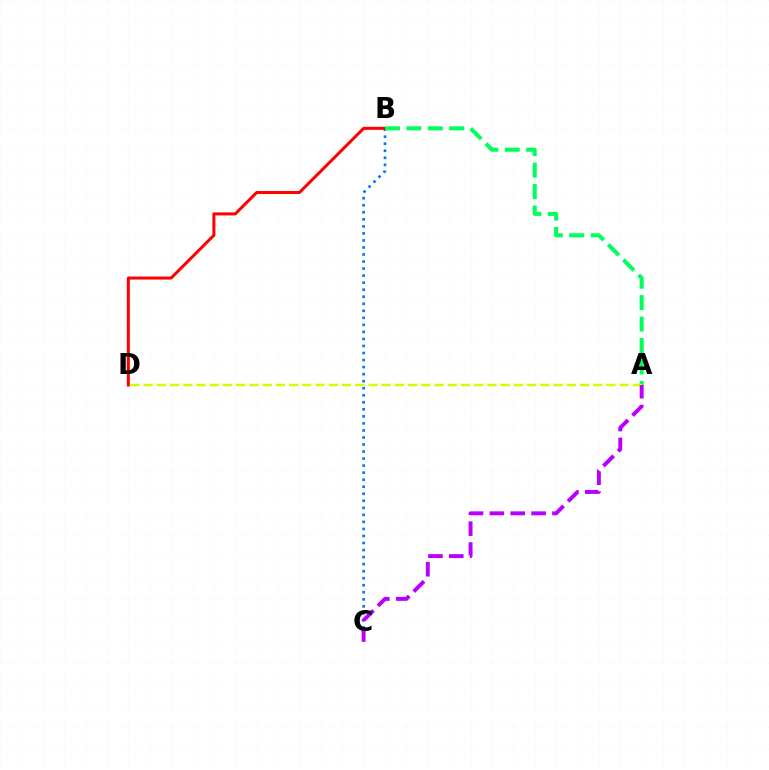{('B', 'C'): [{'color': '#0074ff', 'line_style': 'dotted', 'thickness': 1.91}], ('B', 'D'): [{'color': '#ff0000', 'line_style': 'solid', 'thickness': 2.17}], ('A', 'B'): [{'color': '#00ff5c', 'line_style': 'dashed', 'thickness': 2.91}], ('A', 'D'): [{'color': '#d1ff00', 'line_style': 'dashed', 'thickness': 1.8}], ('A', 'C'): [{'color': '#b900ff', 'line_style': 'dashed', 'thickness': 2.83}]}